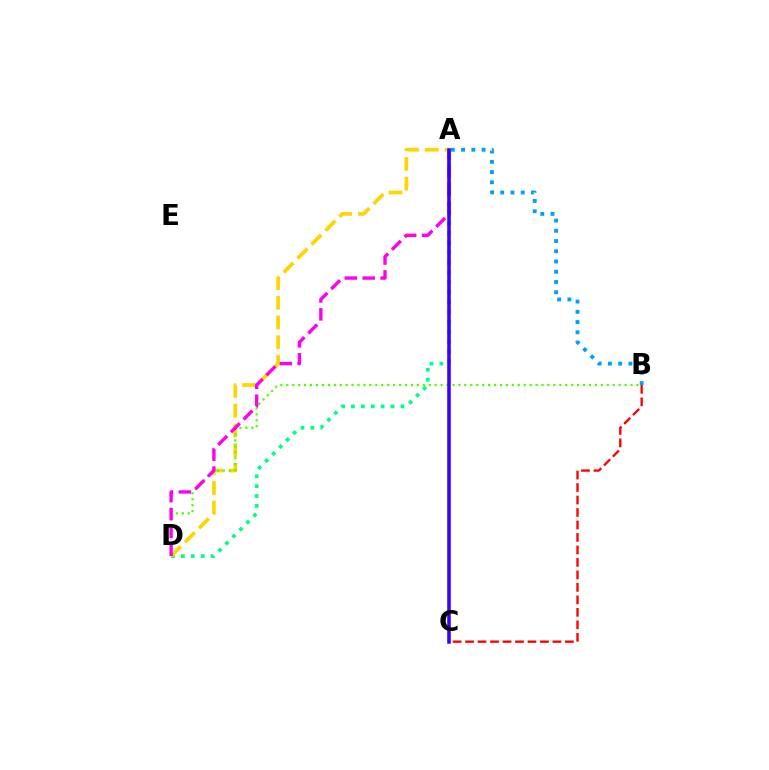{('A', 'D'): [{'color': '#00ff86', 'line_style': 'dotted', 'thickness': 2.69}, {'color': '#ffd500', 'line_style': 'dashed', 'thickness': 2.68}, {'color': '#ff00ed', 'line_style': 'dashed', 'thickness': 2.43}], ('B', 'C'): [{'color': '#ff0000', 'line_style': 'dashed', 'thickness': 1.7}], ('A', 'B'): [{'color': '#009eff', 'line_style': 'dotted', 'thickness': 2.78}], ('B', 'D'): [{'color': '#4fff00', 'line_style': 'dotted', 'thickness': 1.61}], ('A', 'C'): [{'color': '#3700ff', 'line_style': 'solid', 'thickness': 2.56}]}